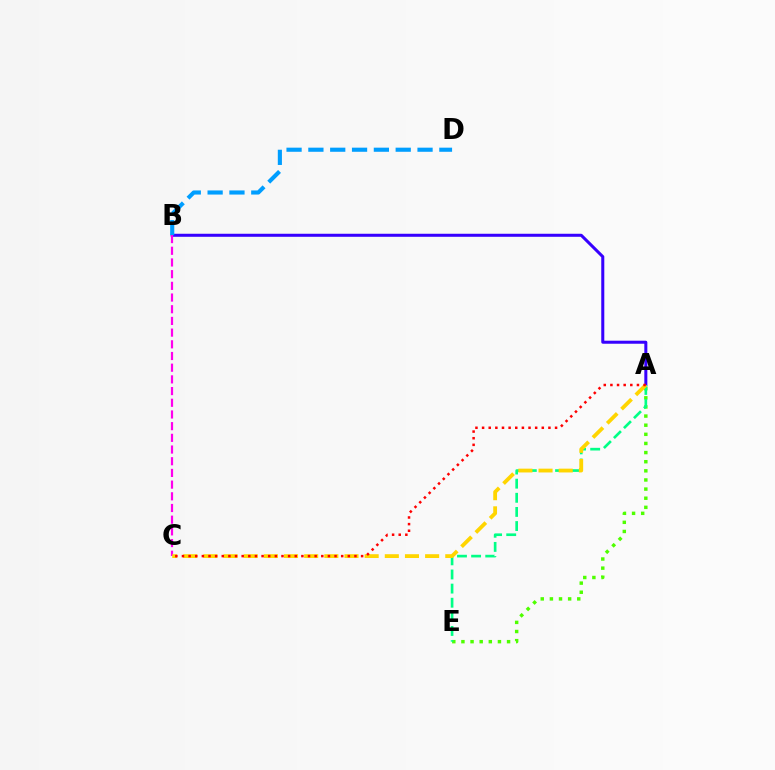{('A', 'E'): [{'color': '#4fff00', 'line_style': 'dotted', 'thickness': 2.48}, {'color': '#00ff86', 'line_style': 'dashed', 'thickness': 1.92}], ('A', 'B'): [{'color': '#3700ff', 'line_style': 'solid', 'thickness': 2.18}], ('B', 'D'): [{'color': '#009eff', 'line_style': 'dashed', 'thickness': 2.97}], ('B', 'C'): [{'color': '#ff00ed', 'line_style': 'dashed', 'thickness': 1.59}], ('A', 'C'): [{'color': '#ffd500', 'line_style': 'dashed', 'thickness': 2.74}, {'color': '#ff0000', 'line_style': 'dotted', 'thickness': 1.8}]}